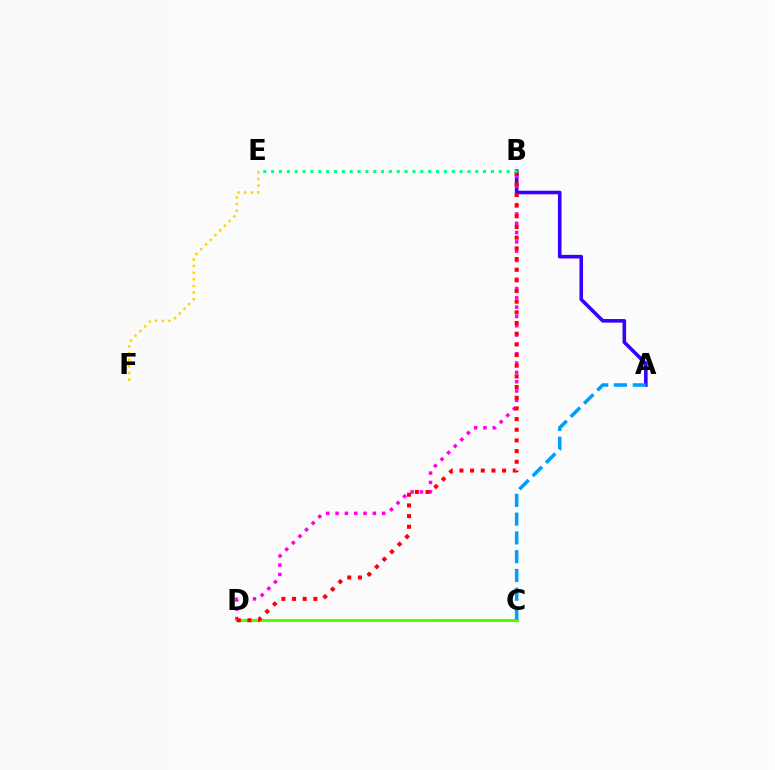{('C', 'D'): [{'color': '#4fff00', 'line_style': 'solid', 'thickness': 2.22}], ('A', 'B'): [{'color': '#3700ff', 'line_style': 'solid', 'thickness': 2.59}], ('A', 'C'): [{'color': '#009eff', 'line_style': 'dashed', 'thickness': 2.55}], ('B', 'D'): [{'color': '#ff00ed', 'line_style': 'dotted', 'thickness': 2.53}, {'color': '#ff0000', 'line_style': 'dotted', 'thickness': 2.9}], ('E', 'F'): [{'color': '#ffd500', 'line_style': 'dotted', 'thickness': 1.81}], ('B', 'E'): [{'color': '#00ff86', 'line_style': 'dotted', 'thickness': 2.13}]}